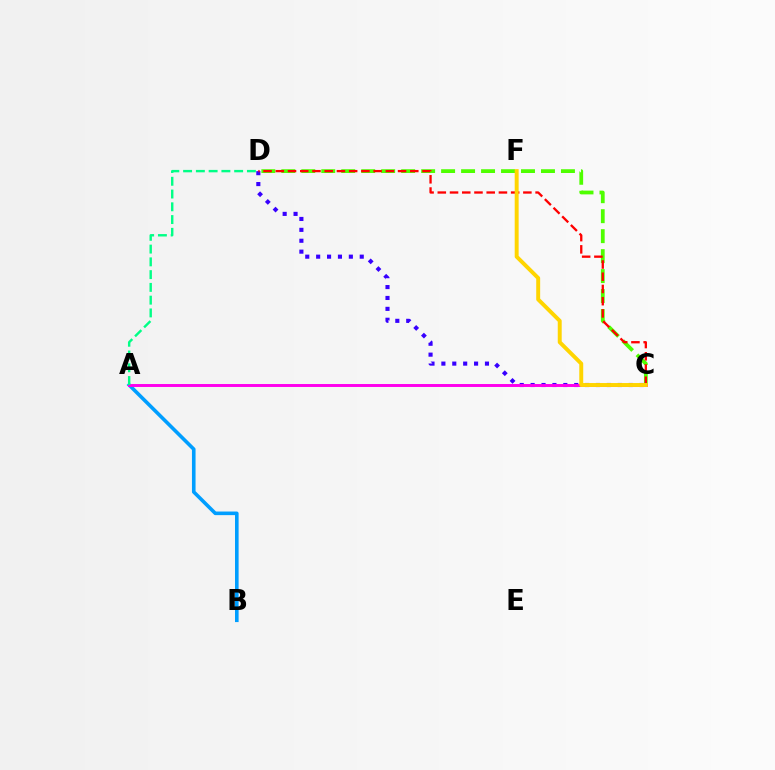{('A', 'B'): [{'color': '#009eff', 'line_style': 'solid', 'thickness': 2.59}], ('C', 'D'): [{'color': '#3700ff', 'line_style': 'dotted', 'thickness': 2.96}, {'color': '#4fff00', 'line_style': 'dashed', 'thickness': 2.71}, {'color': '#ff0000', 'line_style': 'dashed', 'thickness': 1.66}], ('A', 'C'): [{'color': '#ff00ed', 'line_style': 'solid', 'thickness': 2.12}], ('A', 'D'): [{'color': '#00ff86', 'line_style': 'dashed', 'thickness': 1.73}], ('C', 'F'): [{'color': '#ffd500', 'line_style': 'solid', 'thickness': 2.83}]}